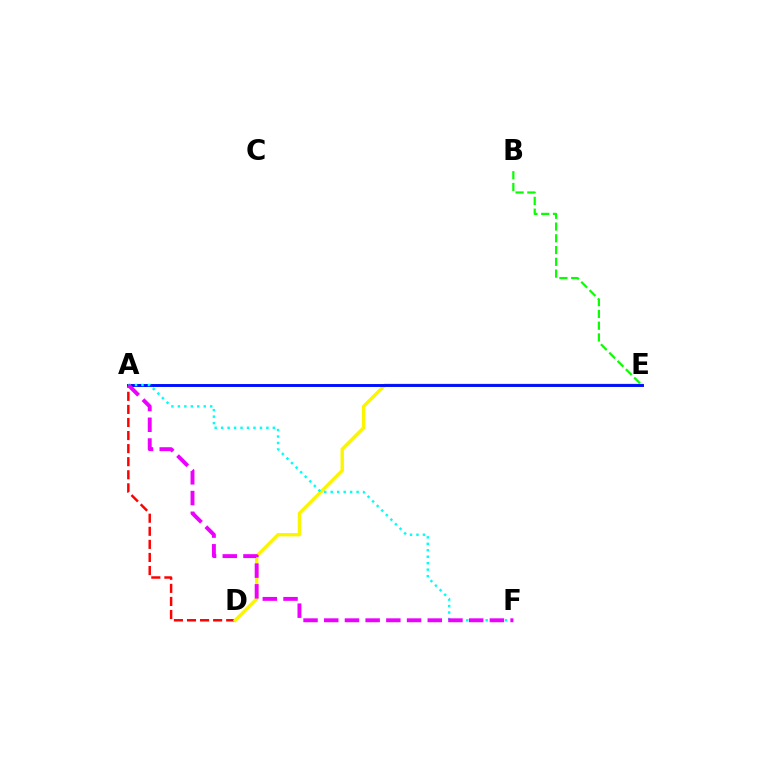{('A', 'D'): [{'color': '#ff0000', 'line_style': 'dashed', 'thickness': 1.78}], ('D', 'E'): [{'color': '#fcf500', 'line_style': 'solid', 'thickness': 2.43}], ('A', 'E'): [{'color': '#0010ff', 'line_style': 'solid', 'thickness': 2.11}], ('A', 'F'): [{'color': '#00fff6', 'line_style': 'dotted', 'thickness': 1.76}, {'color': '#ee00ff', 'line_style': 'dashed', 'thickness': 2.81}], ('B', 'E'): [{'color': '#08ff00', 'line_style': 'dashed', 'thickness': 1.6}]}